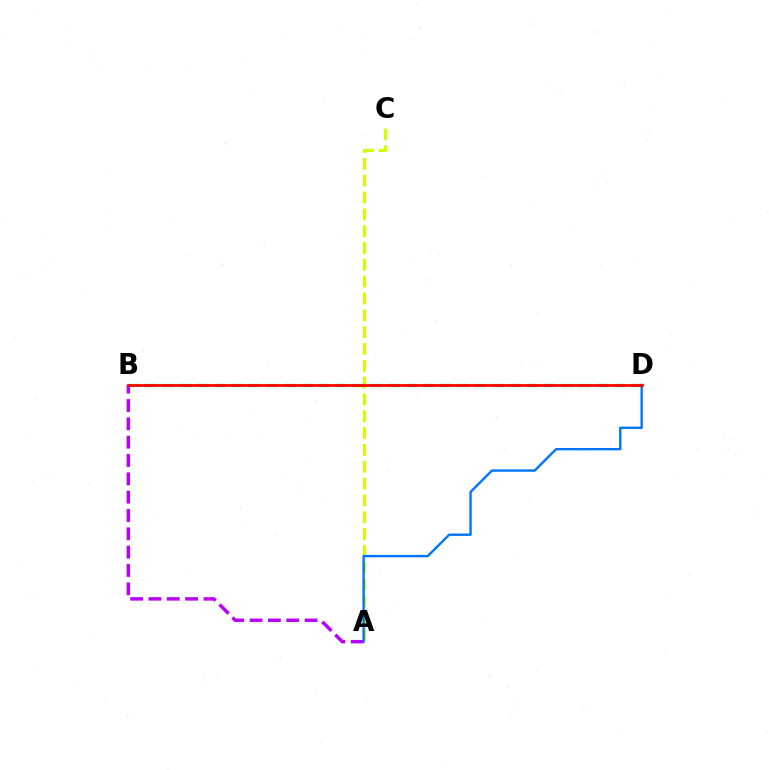{('A', 'C'): [{'color': '#d1ff00', 'line_style': 'dashed', 'thickness': 2.29}], ('B', 'D'): [{'color': '#00ff5c', 'line_style': 'dashed', 'thickness': 2.36}, {'color': '#ff0000', 'line_style': 'solid', 'thickness': 1.98}], ('A', 'B'): [{'color': '#b900ff', 'line_style': 'dashed', 'thickness': 2.49}], ('A', 'D'): [{'color': '#0074ff', 'line_style': 'solid', 'thickness': 1.72}]}